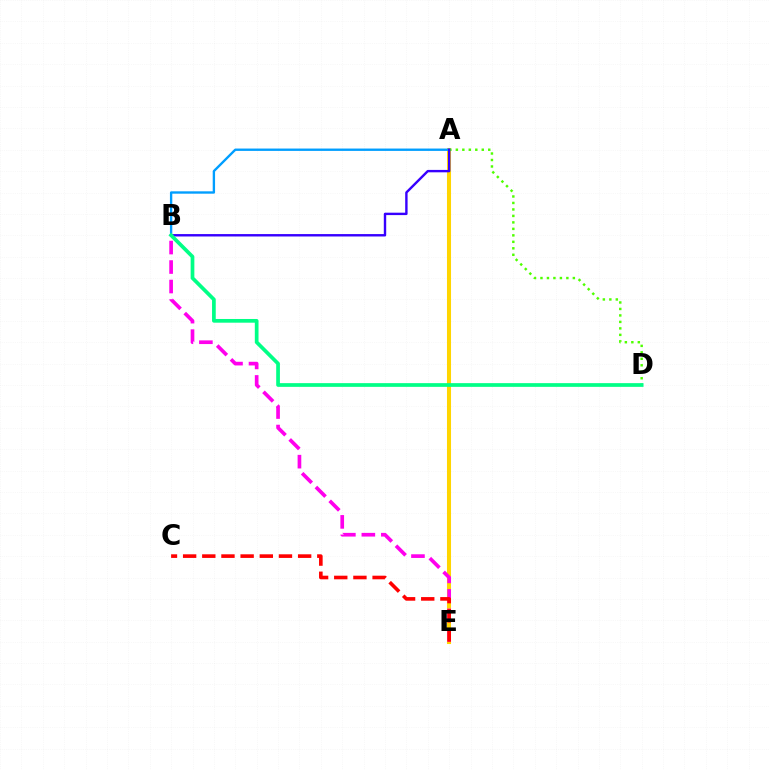{('A', 'E'): [{'color': '#ffd500', 'line_style': 'solid', 'thickness': 2.92}], ('A', 'B'): [{'color': '#009eff', 'line_style': 'solid', 'thickness': 1.7}, {'color': '#3700ff', 'line_style': 'solid', 'thickness': 1.73}], ('A', 'D'): [{'color': '#4fff00', 'line_style': 'dotted', 'thickness': 1.76}], ('B', 'E'): [{'color': '#ff00ed', 'line_style': 'dashed', 'thickness': 2.65}], ('B', 'D'): [{'color': '#00ff86', 'line_style': 'solid', 'thickness': 2.67}], ('C', 'E'): [{'color': '#ff0000', 'line_style': 'dashed', 'thickness': 2.6}]}